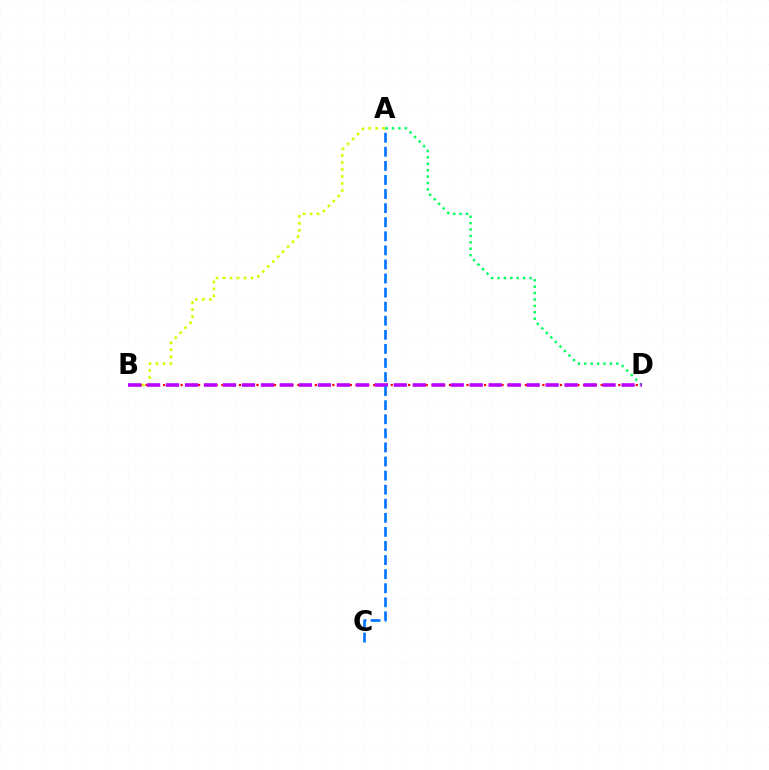{('B', 'D'): [{'color': '#ff0000', 'line_style': 'dotted', 'thickness': 1.59}, {'color': '#b900ff', 'line_style': 'dashed', 'thickness': 2.58}], ('A', 'D'): [{'color': '#00ff5c', 'line_style': 'dotted', 'thickness': 1.74}], ('A', 'B'): [{'color': '#d1ff00', 'line_style': 'dotted', 'thickness': 1.9}], ('A', 'C'): [{'color': '#0074ff', 'line_style': 'dashed', 'thickness': 1.91}]}